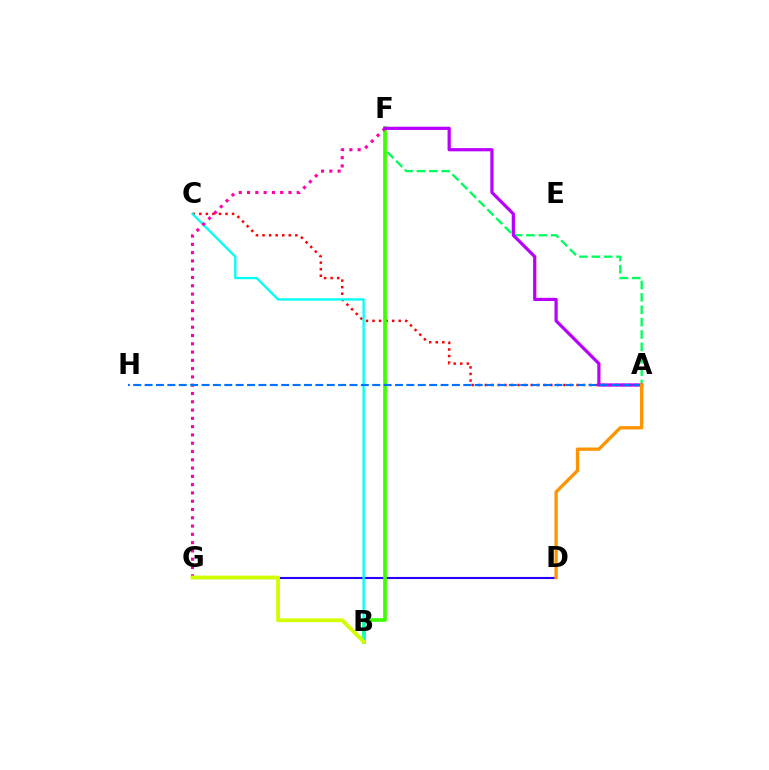{('A', 'C'): [{'color': '#ff0000', 'line_style': 'dotted', 'thickness': 1.78}], ('D', 'G'): [{'color': '#2500ff', 'line_style': 'solid', 'thickness': 1.52}], ('A', 'F'): [{'color': '#00ff5c', 'line_style': 'dashed', 'thickness': 1.68}, {'color': '#b900ff', 'line_style': 'solid', 'thickness': 2.31}], ('B', 'F'): [{'color': '#3dff00', 'line_style': 'solid', 'thickness': 2.65}], ('B', 'C'): [{'color': '#00fff6', 'line_style': 'solid', 'thickness': 1.67}], ('F', 'G'): [{'color': '#ff00ac', 'line_style': 'dotted', 'thickness': 2.25}], ('A', 'H'): [{'color': '#0074ff', 'line_style': 'dashed', 'thickness': 1.55}], ('A', 'D'): [{'color': '#ff9400', 'line_style': 'solid', 'thickness': 2.38}], ('B', 'G'): [{'color': '#d1ff00', 'line_style': 'solid', 'thickness': 2.73}]}